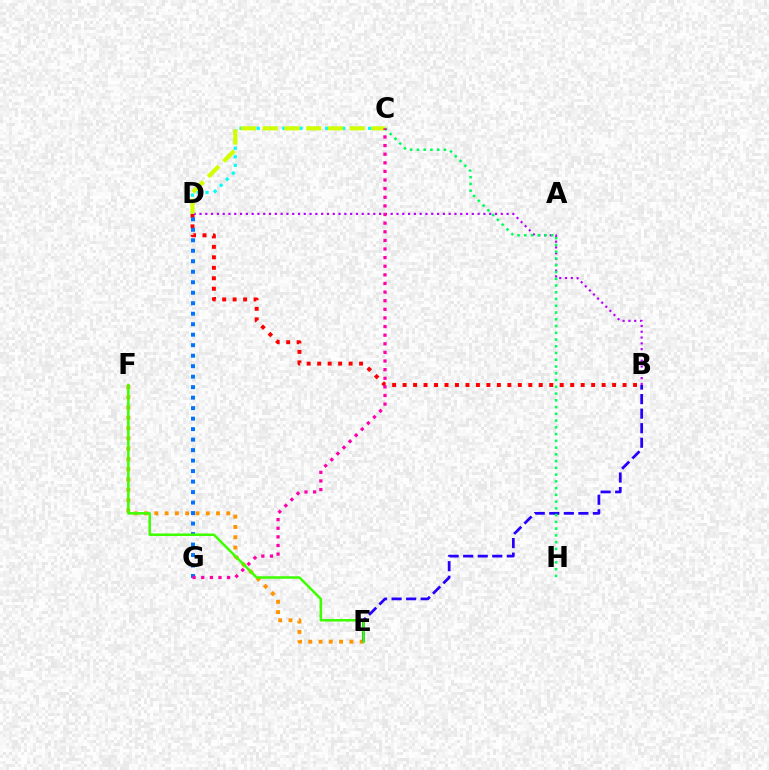{('B', 'D'): [{'color': '#ff0000', 'line_style': 'dotted', 'thickness': 2.85}, {'color': '#b900ff', 'line_style': 'dotted', 'thickness': 1.57}], ('C', 'D'): [{'color': '#00fff6', 'line_style': 'dotted', 'thickness': 2.33}, {'color': '#d1ff00', 'line_style': 'dashed', 'thickness': 2.96}], ('D', 'G'): [{'color': '#0074ff', 'line_style': 'dotted', 'thickness': 2.85}], ('E', 'F'): [{'color': '#ff9400', 'line_style': 'dotted', 'thickness': 2.8}, {'color': '#3dff00', 'line_style': 'solid', 'thickness': 1.81}], ('B', 'E'): [{'color': '#2500ff', 'line_style': 'dashed', 'thickness': 1.98}], ('C', 'H'): [{'color': '#00ff5c', 'line_style': 'dotted', 'thickness': 1.83}], ('C', 'G'): [{'color': '#ff00ac', 'line_style': 'dotted', 'thickness': 2.34}]}